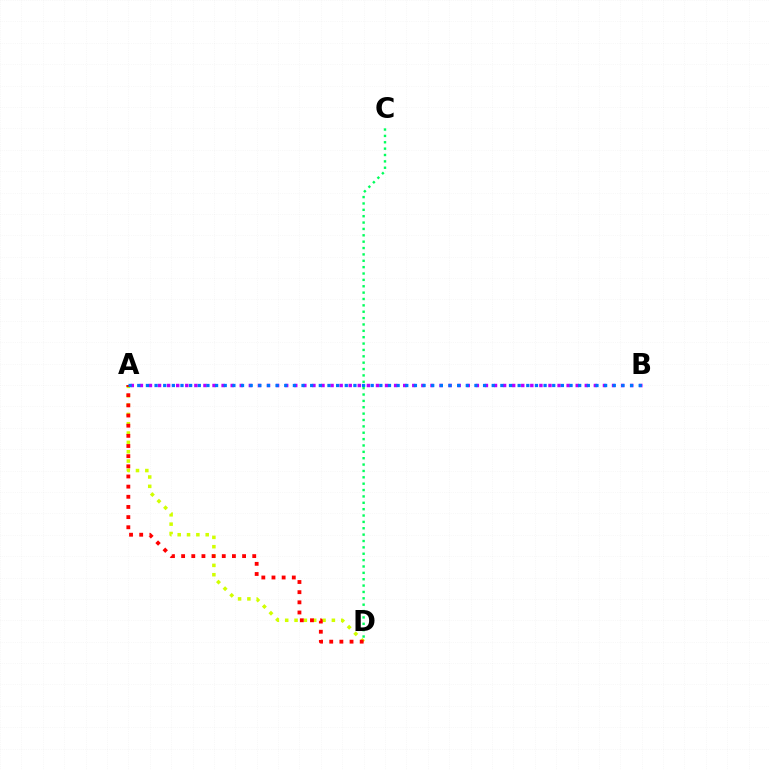{('A', 'D'): [{'color': '#d1ff00', 'line_style': 'dotted', 'thickness': 2.54}, {'color': '#ff0000', 'line_style': 'dotted', 'thickness': 2.76}], ('A', 'B'): [{'color': '#b900ff', 'line_style': 'dotted', 'thickness': 2.47}, {'color': '#0074ff', 'line_style': 'dotted', 'thickness': 2.35}], ('C', 'D'): [{'color': '#00ff5c', 'line_style': 'dotted', 'thickness': 1.73}]}